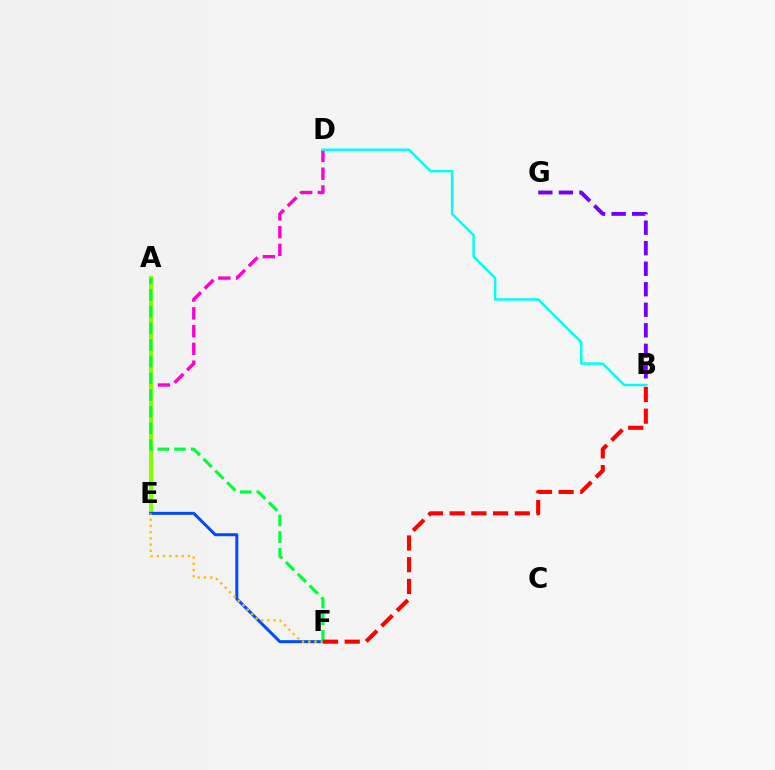{('B', 'G'): [{'color': '#7200ff', 'line_style': 'dashed', 'thickness': 2.79}], ('D', 'E'): [{'color': '#ff00cf', 'line_style': 'dashed', 'thickness': 2.41}], ('A', 'E'): [{'color': '#84ff00', 'line_style': 'solid', 'thickness': 2.95}], ('E', 'F'): [{'color': '#004bff', 'line_style': 'solid', 'thickness': 2.16}, {'color': '#ffbd00', 'line_style': 'dotted', 'thickness': 1.69}], ('B', 'D'): [{'color': '#00fff6', 'line_style': 'solid', 'thickness': 1.79}], ('A', 'F'): [{'color': '#00ff39', 'line_style': 'dashed', 'thickness': 2.27}], ('B', 'F'): [{'color': '#ff0000', 'line_style': 'dashed', 'thickness': 2.95}]}